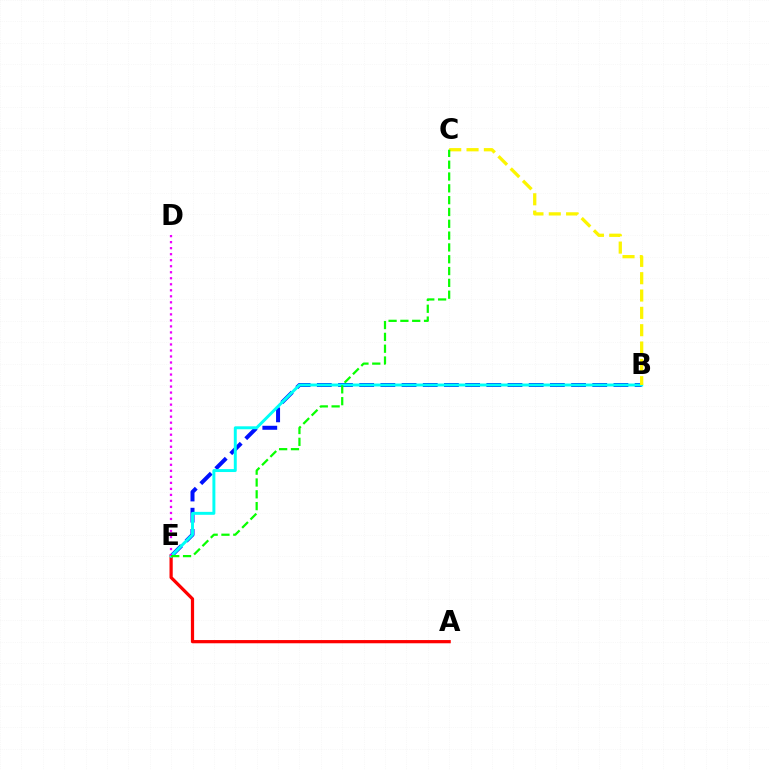{('B', 'E'): [{'color': '#0010ff', 'line_style': 'dashed', 'thickness': 2.88}, {'color': '#00fff6', 'line_style': 'solid', 'thickness': 2.12}], ('A', 'E'): [{'color': '#ff0000', 'line_style': 'solid', 'thickness': 2.32}], ('B', 'C'): [{'color': '#fcf500', 'line_style': 'dashed', 'thickness': 2.35}], ('D', 'E'): [{'color': '#ee00ff', 'line_style': 'dotted', 'thickness': 1.64}], ('C', 'E'): [{'color': '#08ff00', 'line_style': 'dashed', 'thickness': 1.61}]}